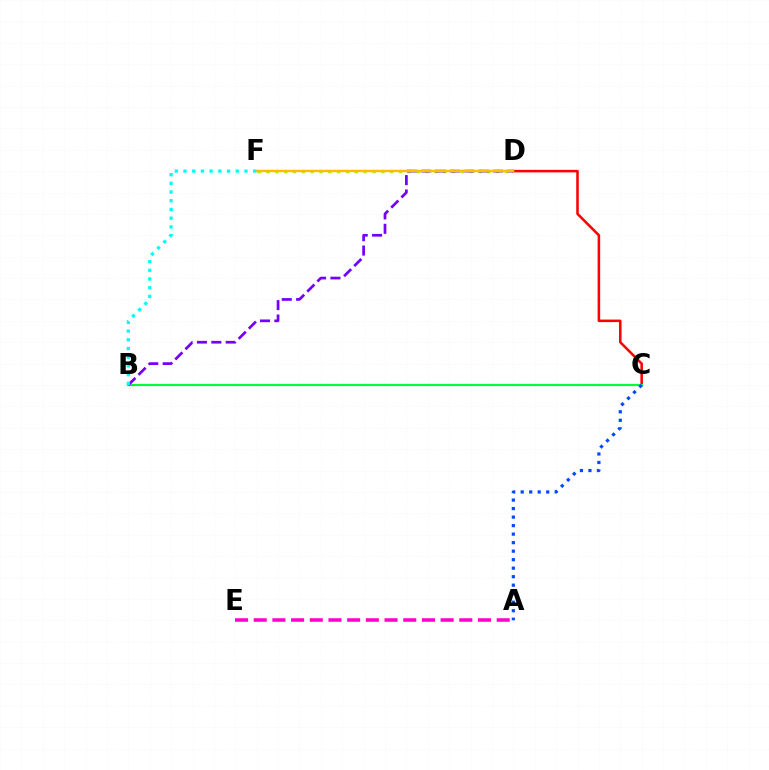{('D', 'F'): [{'color': '#84ff00', 'line_style': 'dotted', 'thickness': 2.4}, {'color': '#ffbd00', 'line_style': 'solid', 'thickness': 1.76}], ('C', 'D'): [{'color': '#ff0000', 'line_style': 'solid', 'thickness': 1.83}], ('A', 'E'): [{'color': '#ff00cf', 'line_style': 'dashed', 'thickness': 2.54}], ('B', 'C'): [{'color': '#00ff39', 'line_style': 'solid', 'thickness': 1.58}], ('B', 'D'): [{'color': '#7200ff', 'line_style': 'dashed', 'thickness': 1.95}], ('A', 'C'): [{'color': '#004bff', 'line_style': 'dotted', 'thickness': 2.31}], ('B', 'F'): [{'color': '#00fff6', 'line_style': 'dotted', 'thickness': 2.37}]}